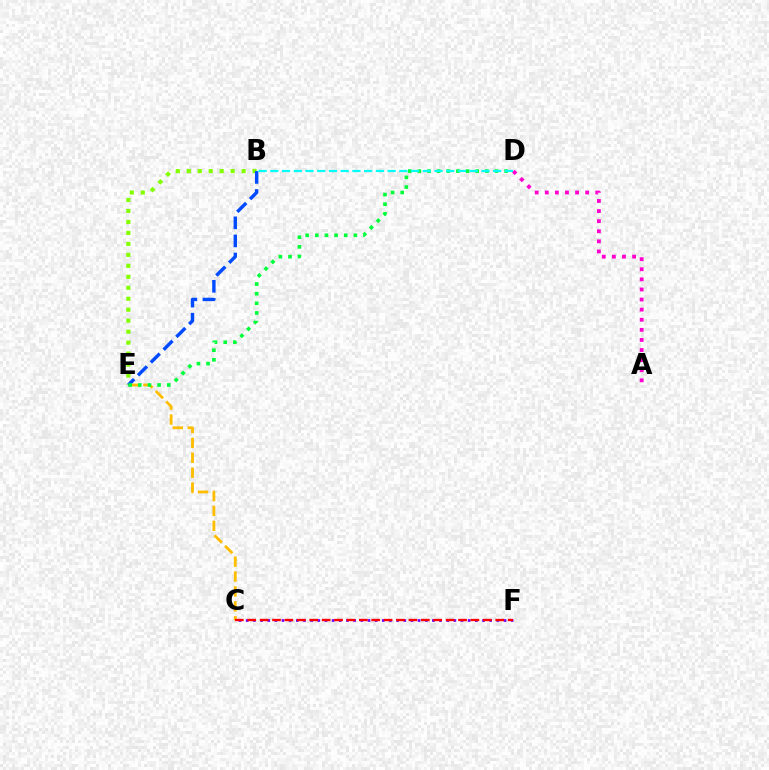{('A', 'D'): [{'color': '#ff00cf', 'line_style': 'dotted', 'thickness': 2.74}], ('C', 'F'): [{'color': '#7200ff', 'line_style': 'dotted', 'thickness': 1.95}, {'color': '#ff0000', 'line_style': 'dashed', 'thickness': 1.68}], ('C', 'E'): [{'color': '#ffbd00', 'line_style': 'dashed', 'thickness': 2.02}], ('B', 'E'): [{'color': '#84ff00', 'line_style': 'dotted', 'thickness': 2.98}, {'color': '#004bff', 'line_style': 'dashed', 'thickness': 2.46}], ('D', 'E'): [{'color': '#00ff39', 'line_style': 'dotted', 'thickness': 2.62}], ('B', 'D'): [{'color': '#00fff6', 'line_style': 'dashed', 'thickness': 1.59}]}